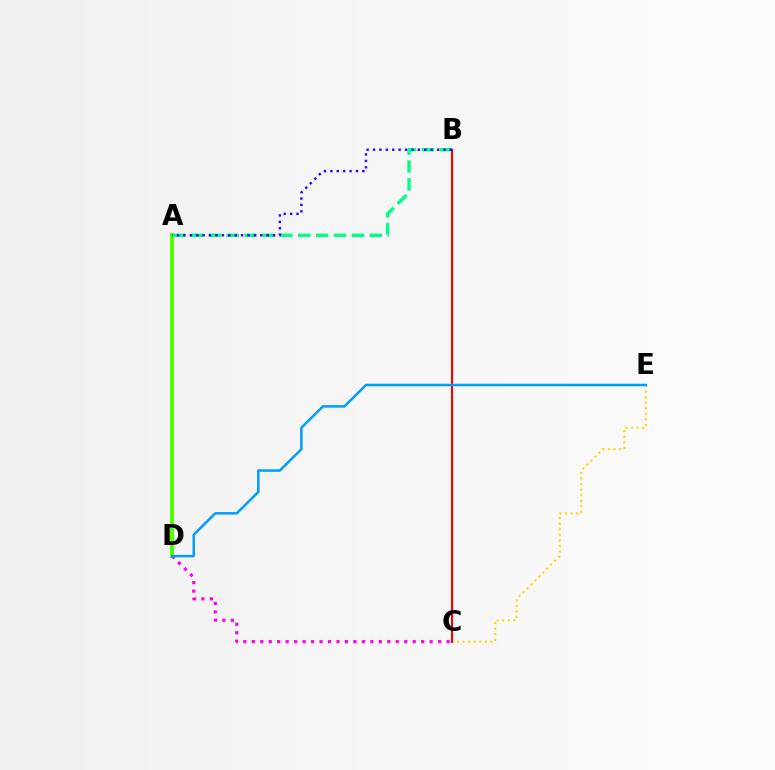{('A', 'D'): [{'color': '#4fff00', 'line_style': 'solid', 'thickness': 2.84}], ('C', 'E'): [{'color': '#ffd500', 'line_style': 'dotted', 'thickness': 1.51}], ('A', 'B'): [{'color': '#00ff86', 'line_style': 'dashed', 'thickness': 2.43}, {'color': '#3700ff', 'line_style': 'dotted', 'thickness': 1.74}], ('C', 'D'): [{'color': '#ff00ed', 'line_style': 'dotted', 'thickness': 2.3}], ('B', 'C'): [{'color': '#ff0000', 'line_style': 'solid', 'thickness': 1.52}], ('D', 'E'): [{'color': '#009eff', 'line_style': 'solid', 'thickness': 1.82}]}